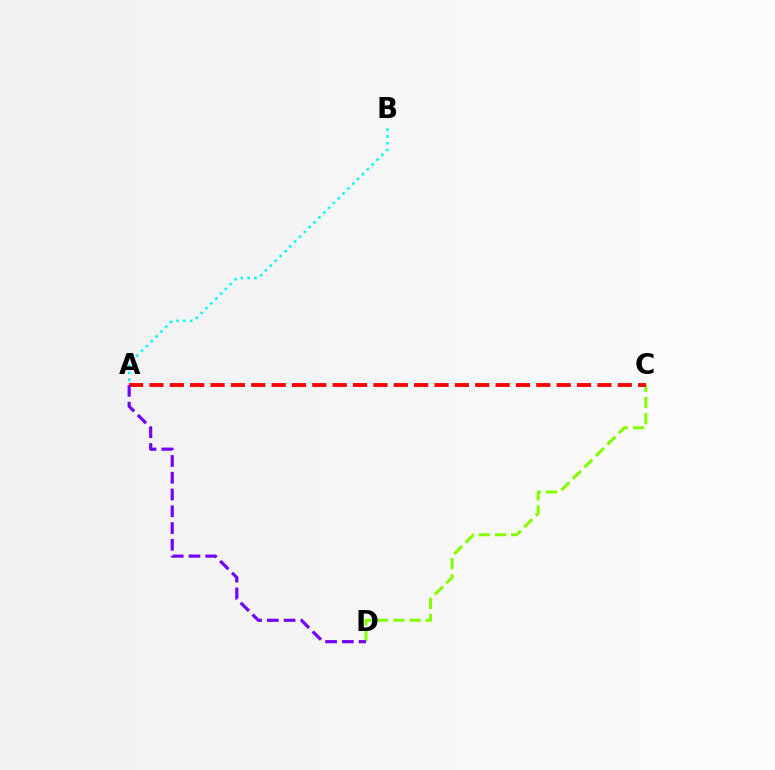{('C', 'D'): [{'color': '#84ff00', 'line_style': 'dashed', 'thickness': 2.2}], ('A', 'C'): [{'color': '#ff0000', 'line_style': 'dashed', 'thickness': 2.77}], ('A', 'B'): [{'color': '#00fff6', 'line_style': 'dotted', 'thickness': 1.86}], ('A', 'D'): [{'color': '#7200ff', 'line_style': 'dashed', 'thickness': 2.28}]}